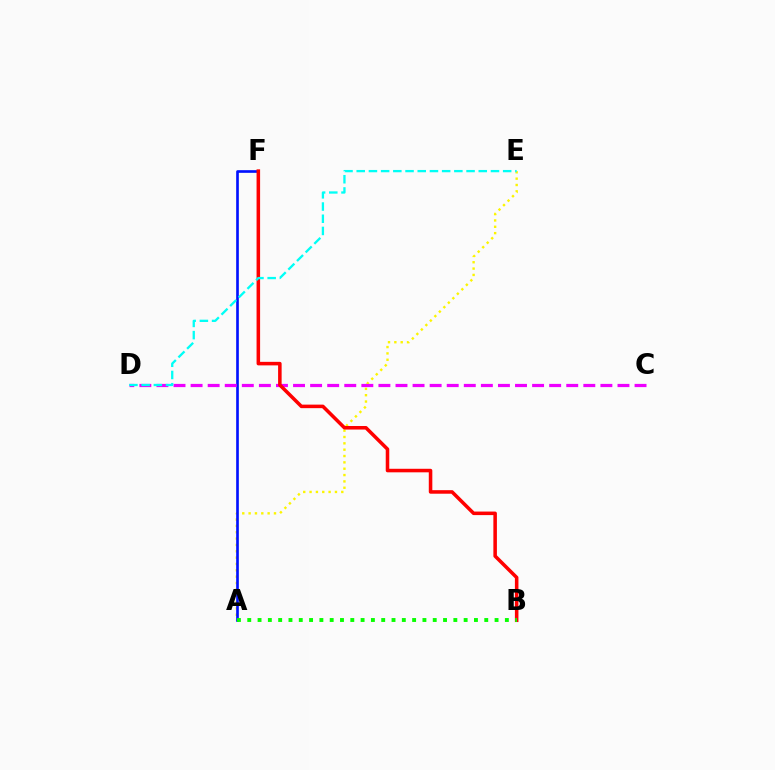{('A', 'E'): [{'color': '#fcf500', 'line_style': 'dotted', 'thickness': 1.72}], ('A', 'F'): [{'color': '#0010ff', 'line_style': 'solid', 'thickness': 1.91}], ('C', 'D'): [{'color': '#ee00ff', 'line_style': 'dashed', 'thickness': 2.32}], ('B', 'F'): [{'color': '#ff0000', 'line_style': 'solid', 'thickness': 2.55}], ('A', 'B'): [{'color': '#08ff00', 'line_style': 'dotted', 'thickness': 2.8}], ('D', 'E'): [{'color': '#00fff6', 'line_style': 'dashed', 'thickness': 1.66}]}